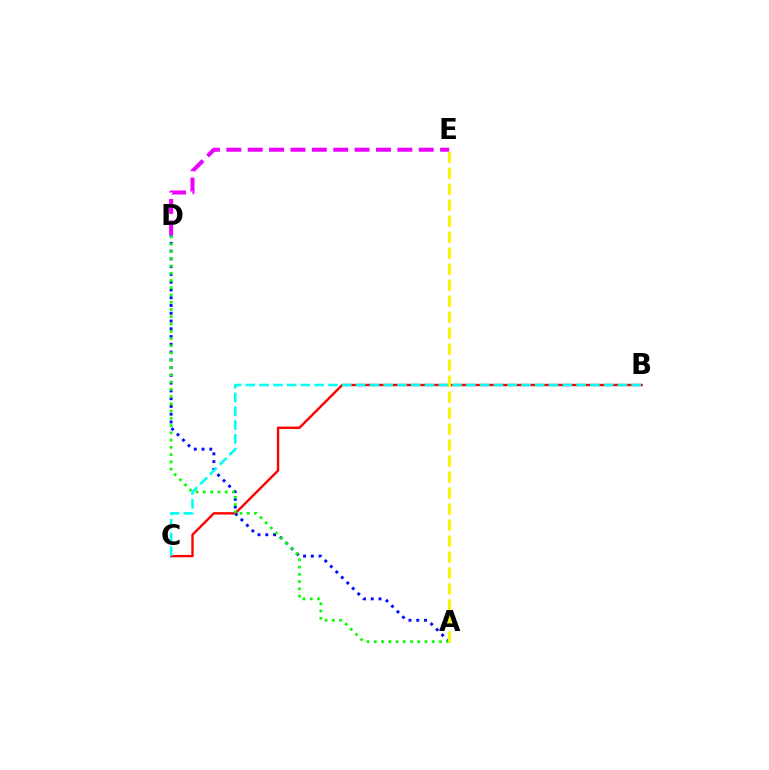{('D', 'E'): [{'color': '#ee00ff', 'line_style': 'dashed', 'thickness': 2.9}], ('B', 'C'): [{'color': '#ff0000', 'line_style': 'solid', 'thickness': 1.72}, {'color': '#00fff6', 'line_style': 'dashed', 'thickness': 1.87}], ('A', 'D'): [{'color': '#0010ff', 'line_style': 'dotted', 'thickness': 2.11}, {'color': '#08ff00', 'line_style': 'dotted', 'thickness': 1.97}], ('A', 'E'): [{'color': '#fcf500', 'line_style': 'dashed', 'thickness': 2.17}]}